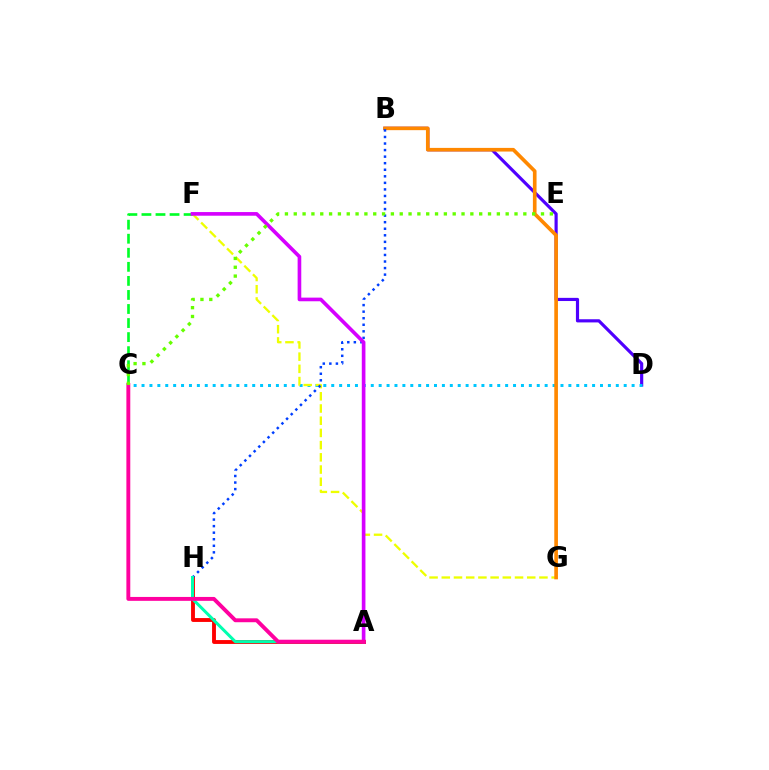{('B', 'D'): [{'color': '#4f00ff', 'line_style': 'solid', 'thickness': 2.28}], ('C', 'D'): [{'color': '#00c7ff', 'line_style': 'dotted', 'thickness': 2.15}], ('C', 'F'): [{'color': '#00ff27', 'line_style': 'dashed', 'thickness': 1.91}], ('A', 'H'): [{'color': '#ff0000', 'line_style': 'solid', 'thickness': 2.79}, {'color': '#00ffaf', 'line_style': 'solid', 'thickness': 2.17}], ('F', 'G'): [{'color': '#eeff00', 'line_style': 'dashed', 'thickness': 1.66}], ('B', 'G'): [{'color': '#ff8800', 'line_style': 'solid', 'thickness': 2.63}], ('B', 'H'): [{'color': '#003fff', 'line_style': 'dotted', 'thickness': 1.78}], ('A', 'F'): [{'color': '#d600ff', 'line_style': 'solid', 'thickness': 2.63}], ('A', 'C'): [{'color': '#ff00a0', 'line_style': 'solid', 'thickness': 2.8}], ('C', 'E'): [{'color': '#66ff00', 'line_style': 'dotted', 'thickness': 2.4}]}